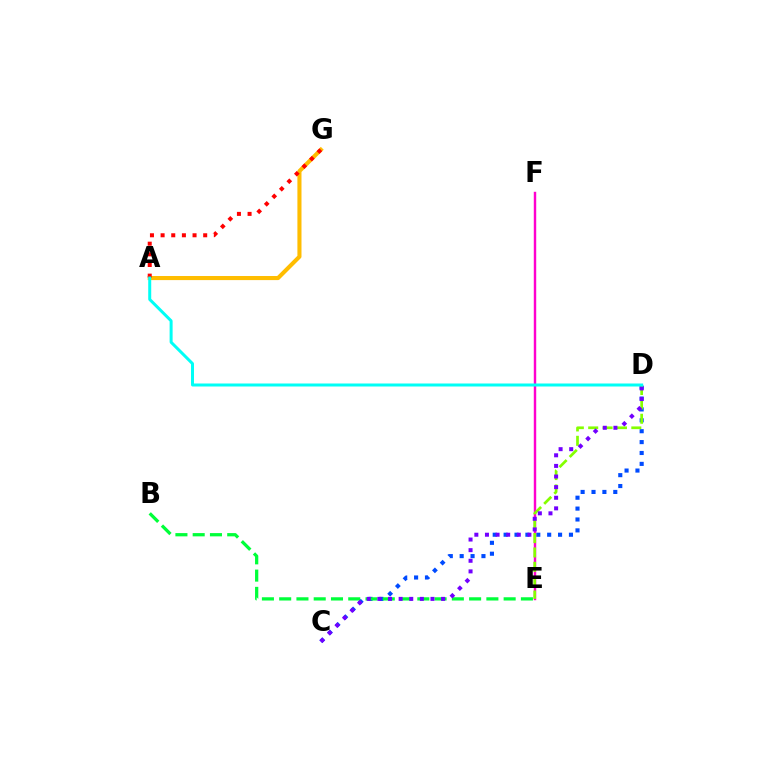{('C', 'D'): [{'color': '#004bff', 'line_style': 'dotted', 'thickness': 2.96}, {'color': '#7200ff', 'line_style': 'dotted', 'thickness': 2.88}], ('B', 'E'): [{'color': '#00ff39', 'line_style': 'dashed', 'thickness': 2.35}], ('A', 'G'): [{'color': '#ffbd00', 'line_style': 'solid', 'thickness': 2.94}, {'color': '#ff0000', 'line_style': 'dotted', 'thickness': 2.89}], ('E', 'F'): [{'color': '#ff00cf', 'line_style': 'solid', 'thickness': 1.75}], ('D', 'E'): [{'color': '#84ff00', 'line_style': 'dashed', 'thickness': 1.95}], ('A', 'D'): [{'color': '#00fff6', 'line_style': 'solid', 'thickness': 2.16}]}